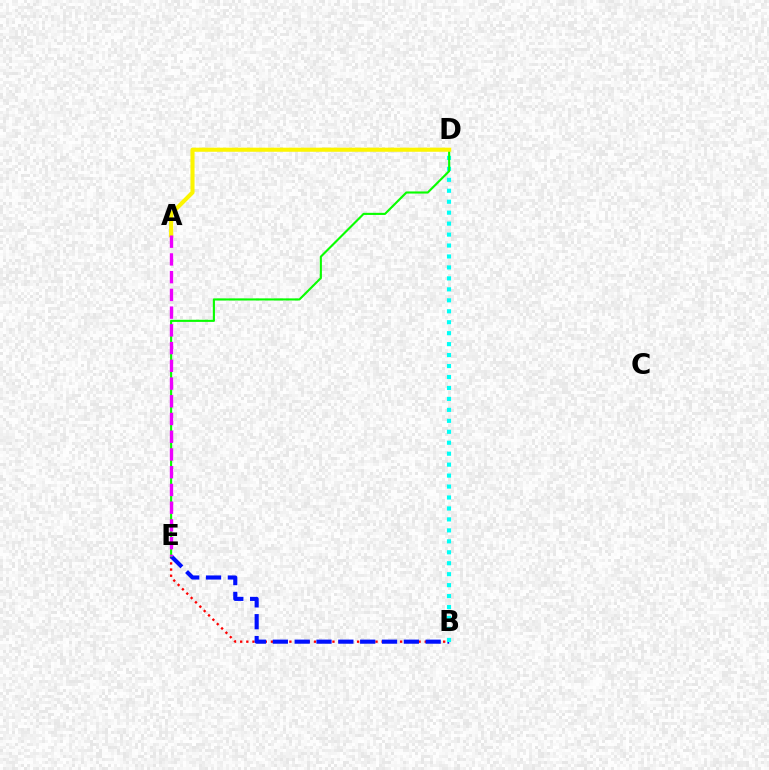{('B', 'E'): [{'color': '#ff0000', 'line_style': 'dotted', 'thickness': 1.67}, {'color': '#0010ff', 'line_style': 'dashed', 'thickness': 2.97}], ('B', 'D'): [{'color': '#00fff6', 'line_style': 'dotted', 'thickness': 2.98}], ('D', 'E'): [{'color': '#08ff00', 'line_style': 'solid', 'thickness': 1.53}], ('A', 'D'): [{'color': '#fcf500', 'line_style': 'solid', 'thickness': 2.94}], ('A', 'E'): [{'color': '#ee00ff', 'line_style': 'dashed', 'thickness': 2.41}]}